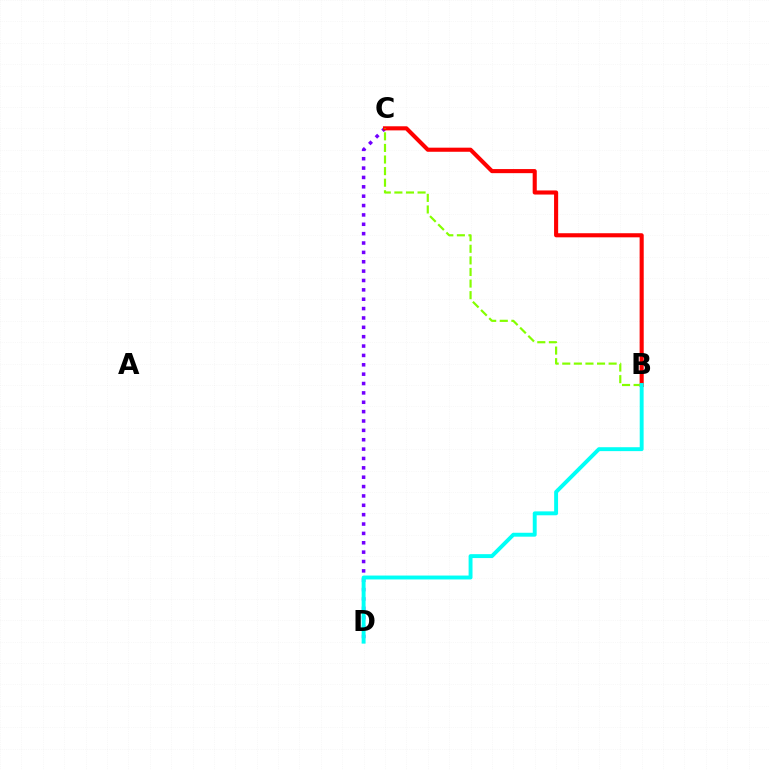{('C', 'D'): [{'color': '#7200ff', 'line_style': 'dotted', 'thickness': 2.55}], ('B', 'C'): [{'color': '#ff0000', 'line_style': 'solid', 'thickness': 2.95}, {'color': '#84ff00', 'line_style': 'dashed', 'thickness': 1.57}], ('B', 'D'): [{'color': '#00fff6', 'line_style': 'solid', 'thickness': 2.82}]}